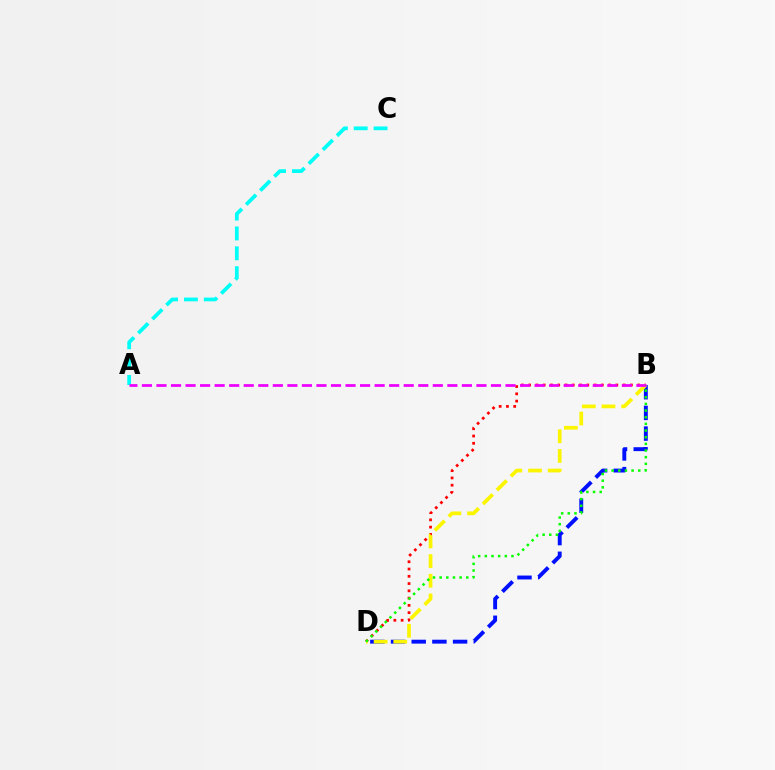{('B', 'D'): [{'color': '#ff0000', 'line_style': 'dotted', 'thickness': 1.97}, {'color': '#0010ff', 'line_style': 'dashed', 'thickness': 2.81}, {'color': '#fcf500', 'line_style': 'dashed', 'thickness': 2.67}, {'color': '#08ff00', 'line_style': 'dotted', 'thickness': 1.81}], ('A', 'C'): [{'color': '#00fff6', 'line_style': 'dashed', 'thickness': 2.7}], ('A', 'B'): [{'color': '#ee00ff', 'line_style': 'dashed', 'thickness': 1.98}]}